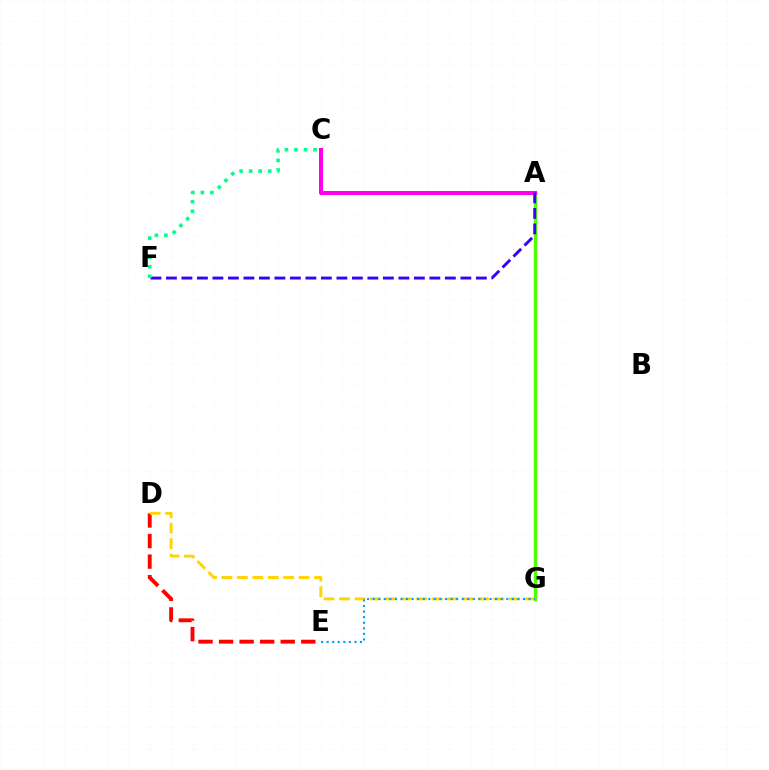{('D', 'E'): [{'color': '#ff0000', 'line_style': 'dashed', 'thickness': 2.79}], ('A', 'G'): [{'color': '#4fff00', 'line_style': 'solid', 'thickness': 2.45}], ('A', 'C'): [{'color': '#ff00ed', 'line_style': 'solid', 'thickness': 2.9}], ('A', 'F'): [{'color': '#3700ff', 'line_style': 'dashed', 'thickness': 2.11}], ('C', 'F'): [{'color': '#00ff86', 'line_style': 'dotted', 'thickness': 2.59}], ('D', 'G'): [{'color': '#ffd500', 'line_style': 'dashed', 'thickness': 2.1}], ('E', 'G'): [{'color': '#009eff', 'line_style': 'dotted', 'thickness': 1.51}]}